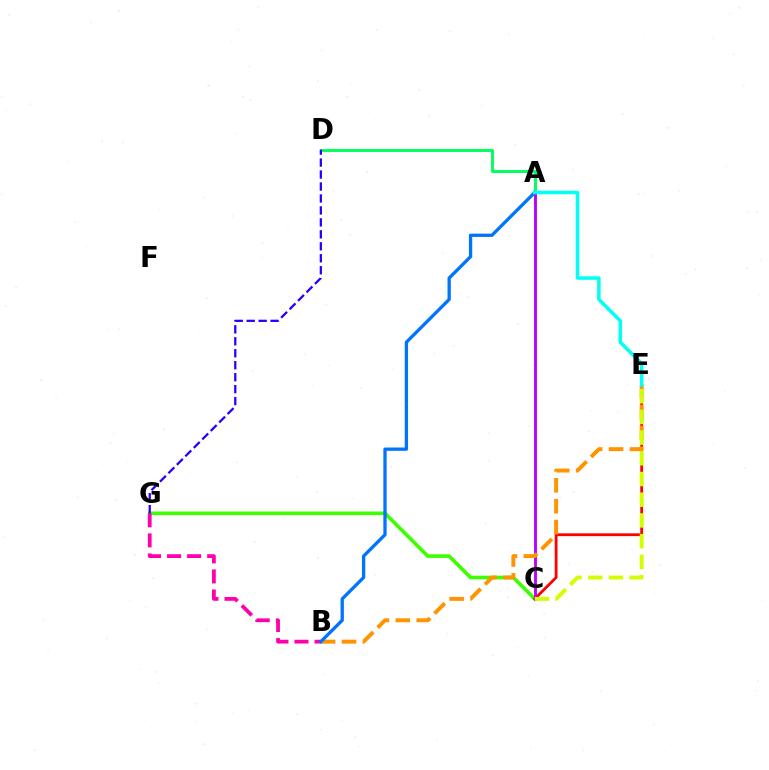{('C', 'G'): [{'color': '#3dff00', 'line_style': 'solid', 'thickness': 2.62}], ('B', 'G'): [{'color': '#ff00ac', 'line_style': 'dashed', 'thickness': 2.72}], ('A', 'D'): [{'color': '#00ff5c', 'line_style': 'solid', 'thickness': 2.1}], ('C', 'E'): [{'color': '#ff0000', 'line_style': 'solid', 'thickness': 2.01}, {'color': '#d1ff00', 'line_style': 'dashed', 'thickness': 2.81}], ('A', 'C'): [{'color': '#b900ff', 'line_style': 'solid', 'thickness': 2.07}], ('D', 'G'): [{'color': '#2500ff', 'line_style': 'dashed', 'thickness': 1.62}], ('B', 'E'): [{'color': '#ff9400', 'line_style': 'dashed', 'thickness': 2.84}], ('A', 'B'): [{'color': '#0074ff', 'line_style': 'solid', 'thickness': 2.38}], ('A', 'E'): [{'color': '#00fff6', 'line_style': 'solid', 'thickness': 2.52}]}